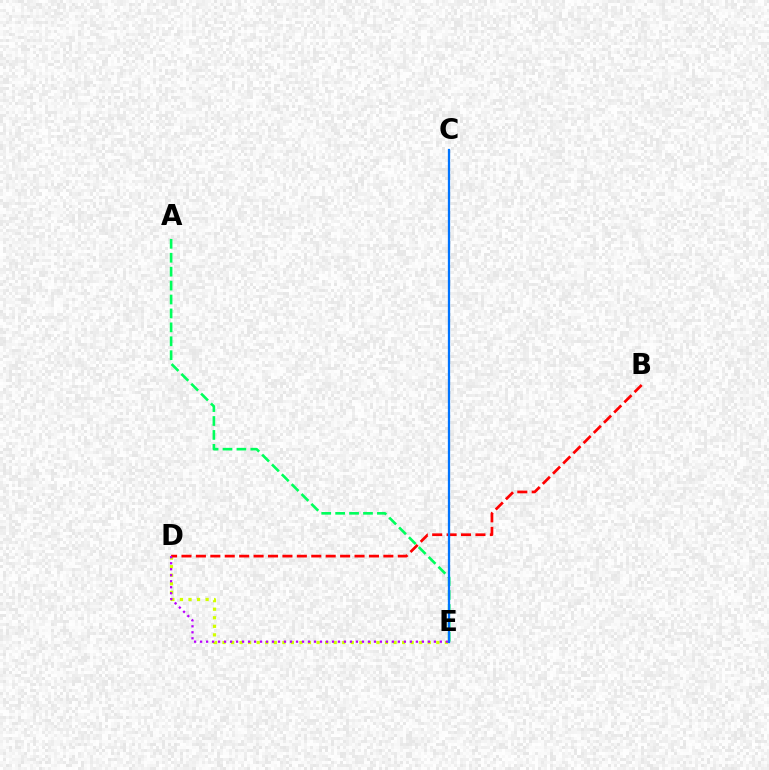{('A', 'E'): [{'color': '#00ff5c', 'line_style': 'dashed', 'thickness': 1.89}], ('D', 'E'): [{'color': '#d1ff00', 'line_style': 'dotted', 'thickness': 2.32}, {'color': '#b900ff', 'line_style': 'dotted', 'thickness': 1.63}], ('B', 'D'): [{'color': '#ff0000', 'line_style': 'dashed', 'thickness': 1.96}], ('C', 'E'): [{'color': '#0074ff', 'line_style': 'solid', 'thickness': 1.64}]}